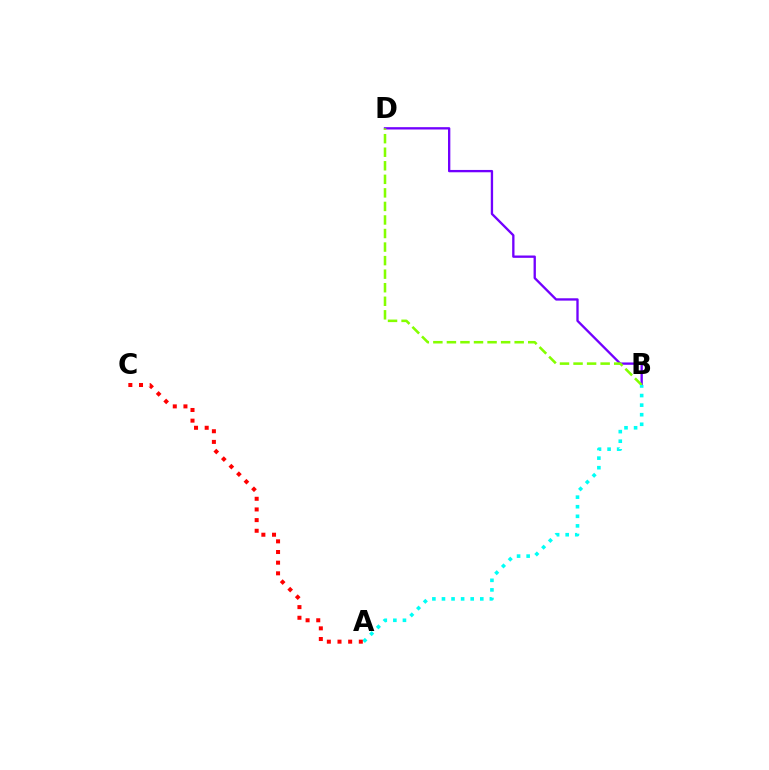{('B', 'D'): [{'color': '#7200ff', 'line_style': 'solid', 'thickness': 1.68}, {'color': '#84ff00', 'line_style': 'dashed', 'thickness': 1.84}], ('A', 'B'): [{'color': '#00fff6', 'line_style': 'dotted', 'thickness': 2.6}], ('A', 'C'): [{'color': '#ff0000', 'line_style': 'dotted', 'thickness': 2.9}]}